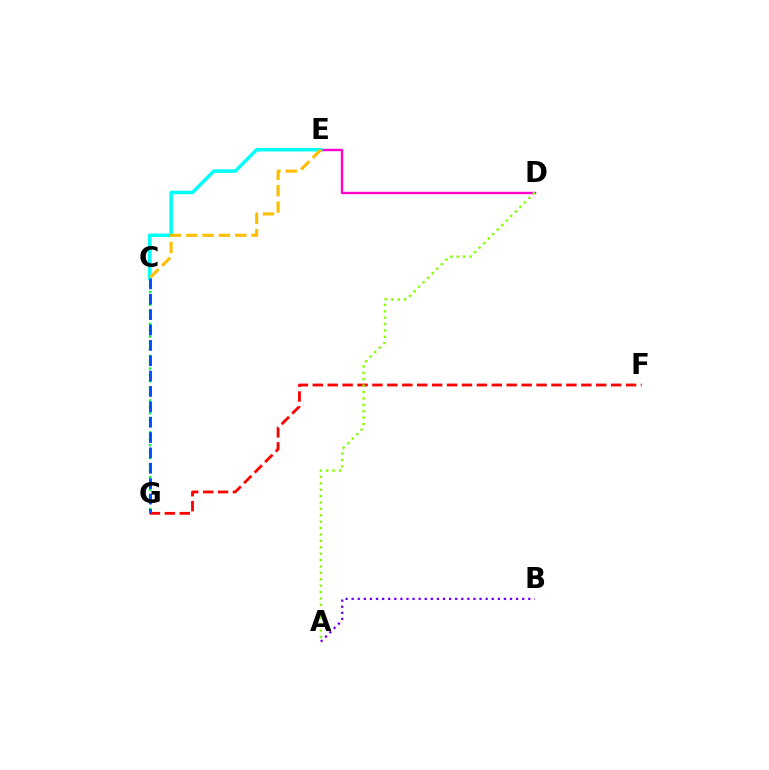{('C', 'G'): [{'color': '#00ff39', 'line_style': 'dotted', 'thickness': 1.73}, {'color': '#004bff', 'line_style': 'dashed', 'thickness': 2.09}], ('F', 'G'): [{'color': '#ff0000', 'line_style': 'dashed', 'thickness': 2.03}], ('D', 'E'): [{'color': '#ff00cf', 'line_style': 'solid', 'thickness': 1.73}], ('C', 'E'): [{'color': '#00fff6', 'line_style': 'solid', 'thickness': 2.53}, {'color': '#ffbd00', 'line_style': 'dashed', 'thickness': 2.22}], ('A', 'D'): [{'color': '#84ff00', 'line_style': 'dotted', 'thickness': 1.74}], ('A', 'B'): [{'color': '#7200ff', 'line_style': 'dotted', 'thickness': 1.65}]}